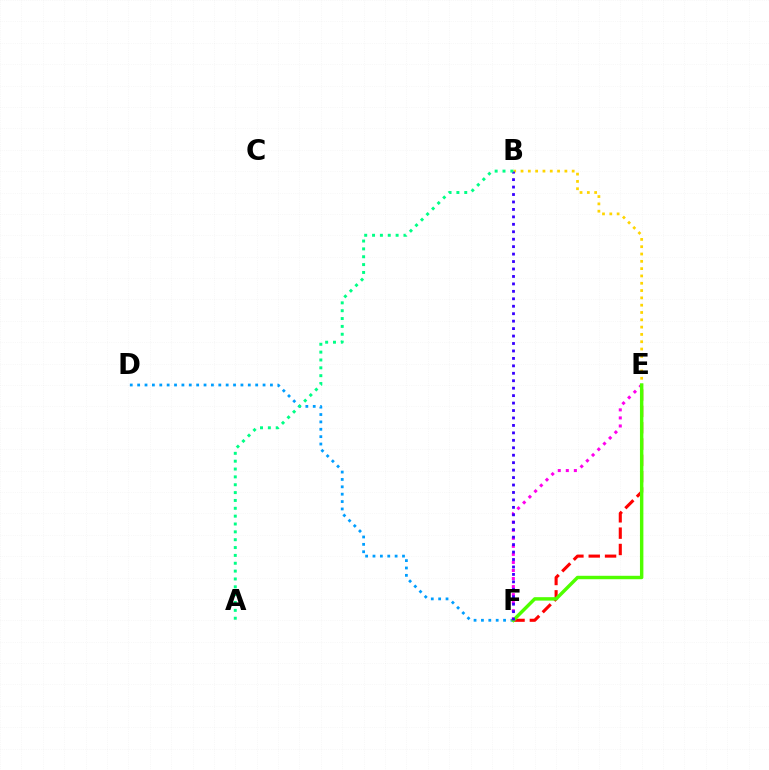{('E', 'F'): [{'color': '#ff0000', 'line_style': 'dashed', 'thickness': 2.22}, {'color': '#ff00ed', 'line_style': 'dotted', 'thickness': 2.19}, {'color': '#4fff00', 'line_style': 'solid', 'thickness': 2.47}], ('D', 'F'): [{'color': '#009eff', 'line_style': 'dotted', 'thickness': 2.0}], ('B', 'E'): [{'color': '#ffd500', 'line_style': 'dotted', 'thickness': 1.99}], ('B', 'F'): [{'color': '#3700ff', 'line_style': 'dotted', 'thickness': 2.02}], ('A', 'B'): [{'color': '#00ff86', 'line_style': 'dotted', 'thickness': 2.13}]}